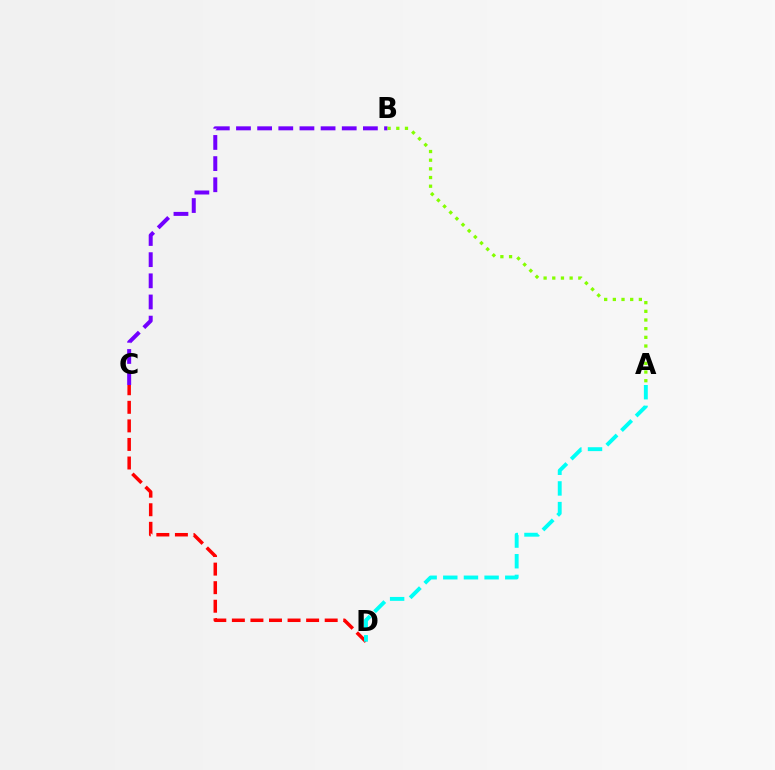{('C', 'D'): [{'color': '#ff0000', 'line_style': 'dashed', 'thickness': 2.52}], ('B', 'C'): [{'color': '#7200ff', 'line_style': 'dashed', 'thickness': 2.87}], ('A', 'D'): [{'color': '#00fff6', 'line_style': 'dashed', 'thickness': 2.81}], ('A', 'B'): [{'color': '#84ff00', 'line_style': 'dotted', 'thickness': 2.36}]}